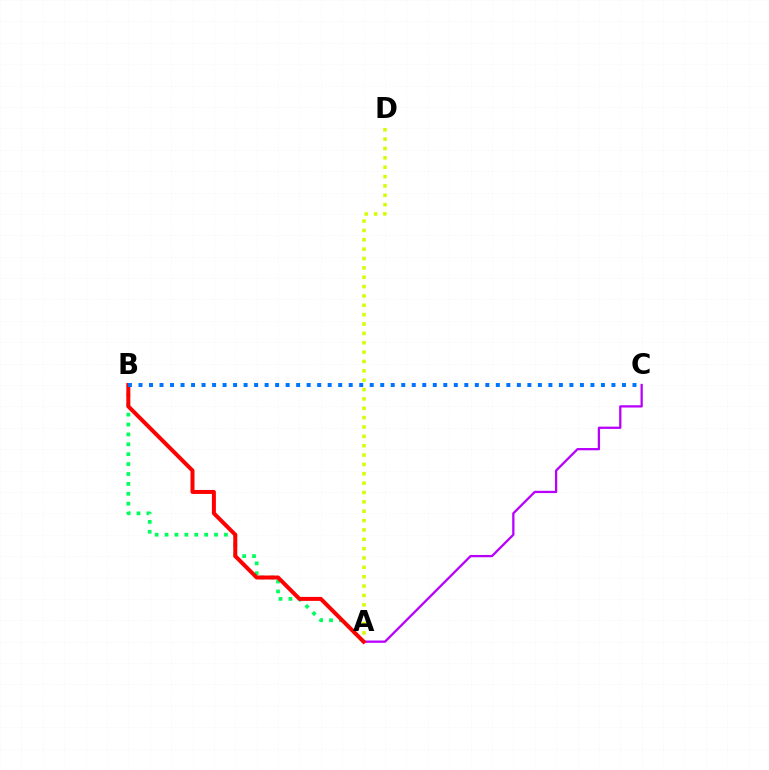{('A', 'D'): [{'color': '#d1ff00', 'line_style': 'dotted', 'thickness': 2.54}], ('A', 'C'): [{'color': '#b900ff', 'line_style': 'solid', 'thickness': 1.64}], ('A', 'B'): [{'color': '#00ff5c', 'line_style': 'dotted', 'thickness': 2.69}, {'color': '#ff0000', 'line_style': 'solid', 'thickness': 2.87}], ('B', 'C'): [{'color': '#0074ff', 'line_style': 'dotted', 'thickness': 2.86}]}